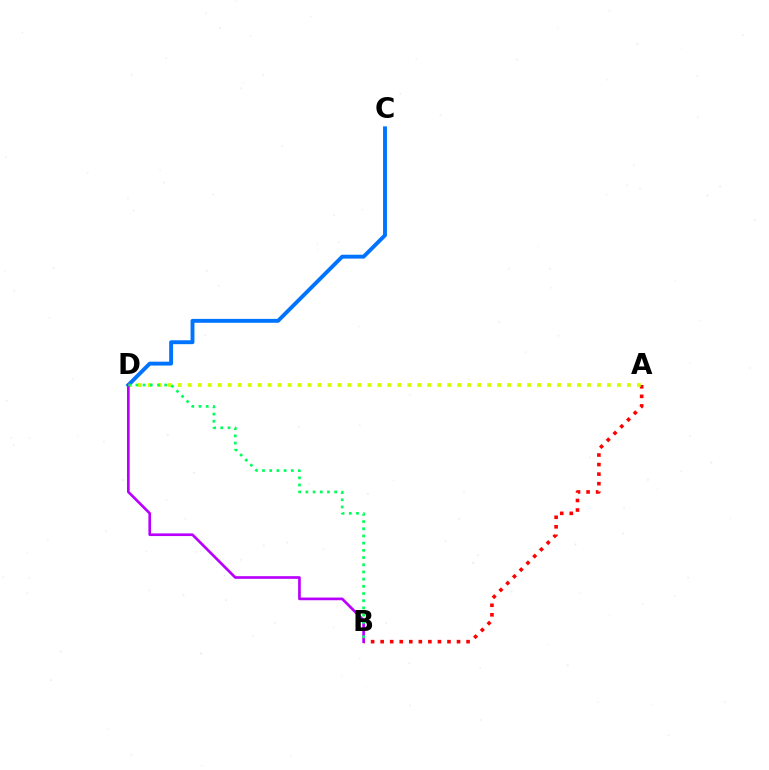{('A', 'B'): [{'color': '#ff0000', 'line_style': 'dotted', 'thickness': 2.59}], ('A', 'D'): [{'color': '#d1ff00', 'line_style': 'dotted', 'thickness': 2.71}], ('C', 'D'): [{'color': '#0074ff', 'line_style': 'solid', 'thickness': 2.8}], ('B', 'D'): [{'color': '#b900ff', 'line_style': 'solid', 'thickness': 1.93}, {'color': '#00ff5c', 'line_style': 'dotted', 'thickness': 1.96}]}